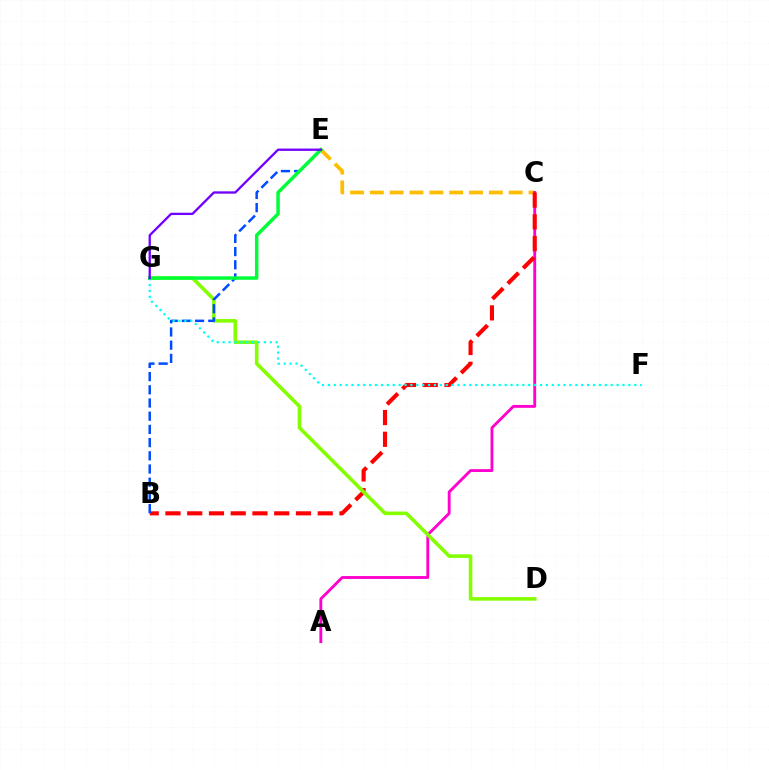{('C', 'E'): [{'color': '#ffbd00', 'line_style': 'dashed', 'thickness': 2.69}], ('A', 'C'): [{'color': '#ff00cf', 'line_style': 'solid', 'thickness': 2.06}], ('B', 'C'): [{'color': '#ff0000', 'line_style': 'dashed', 'thickness': 2.95}], ('D', 'G'): [{'color': '#84ff00', 'line_style': 'solid', 'thickness': 2.58}], ('B', 'E'): [{'color': '#004bff', 'line_style': 'dashed', 'thickness': 1.79}], ('F', 'G'): [{'color': '#00fff6', 'line_style': 'dotted', 'thickness': 1.6}], ('E', 'G'): [{'color': '#00ff39', 'line_style': 'solid', 'thickness': 2.5}, {'color': '#7200ff', 'line_style': 'solid', 'thickness': 1.66}]}